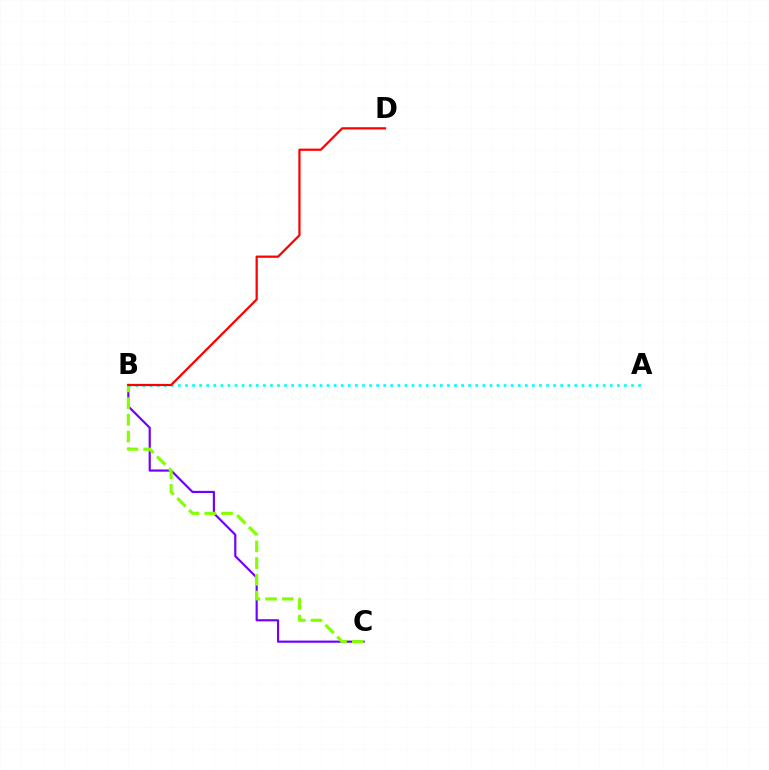{('B', 'C'): [{'color': '#7200ff', 'line_style': 'solid', 'thickness': 1.57}, {'color': '#84ff00', 'line_style': 'dashed', 'thickness': 2.27}], ('A', 'B'): [{'color': '#00fff6', 'line_style': 'dotted', 'thickness': 1.92}], ('B', 'D'): [{'color': '#ff0000', 'line_style': 'solid', 'thickness': 1.6}]}